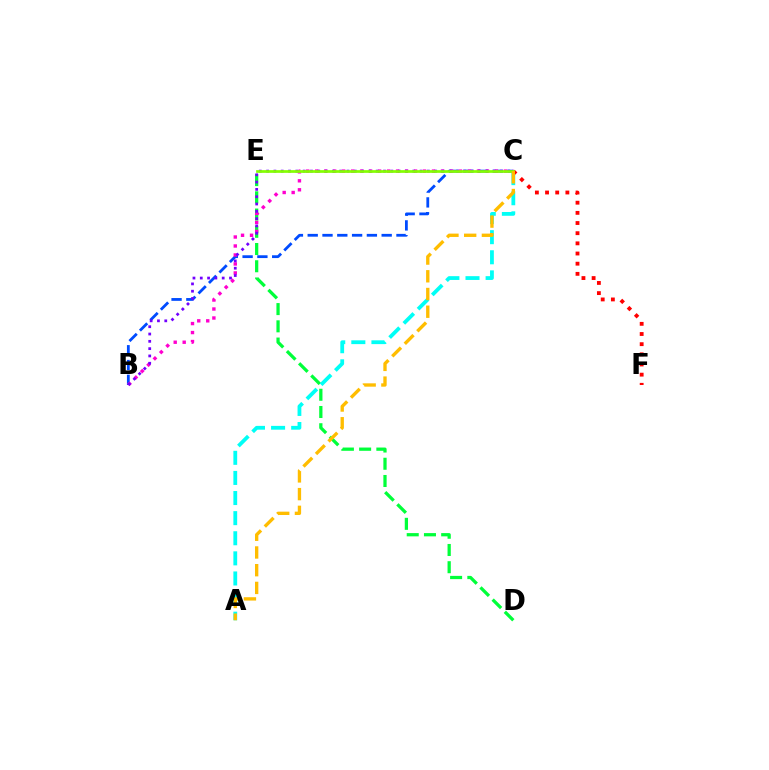{('D', 'E'): [{'color': '#00ff39', 'line_style': 'dashed', 'thickness': 2.34}], ('B', 'C'): [{'color': '#004bff', 'line_style': 'dashed', 'thickness': 2.01}, {'color': '#ff00cf', 'line_style': 'dotted', 'thickness': 2.44}, {'color': '#7200ff', 'line_style': 'dotted', 'thickness': 1.99}], ('A', 'C'): [{'color': '#00fff6', 'line_style': 'dashed', 'thickness': 2.73}, {'color': '#ffbd00', 'line_style': 'dashed', 'thickness': 2.41}], ('C', 'F'): [{'color': '#ff0000', 'line_style': 'dotted', 'thickness': 2.76}], ('C', 'E'): [{'color': '#84ff00', 'line_style': 'solid', 'thickness': 1.95}]}